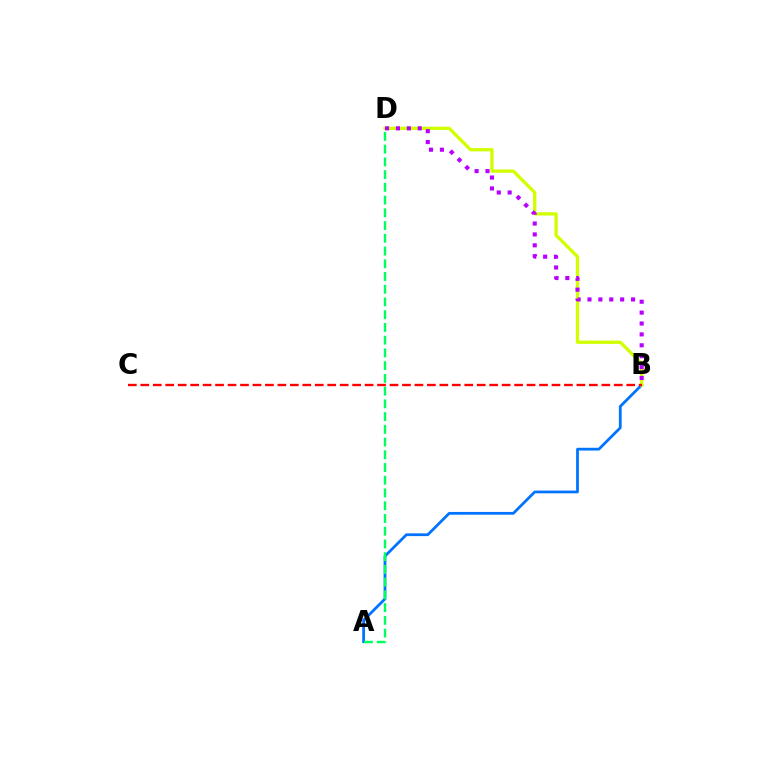{('A', 'B'): [{'color': '#0074ff', 'line_style': 'solid', 'thickness': 1.99}], ('B', 'D'): [{'color': '#d1ff00', 'line_style': 'solid', 'thickness': 2.37}, {'color': '#b900ff', 'line_style': 'dotted', 'thickness': 2.96}], ('A', 'D'): [{'color': '#00ff5c', 'line_style': 'dashed', 'thickness': 1.73}], ('B', 'C'): [{'color': '#ff0000', 'line_style': 'dashed', 'thickness': 1.69}]}